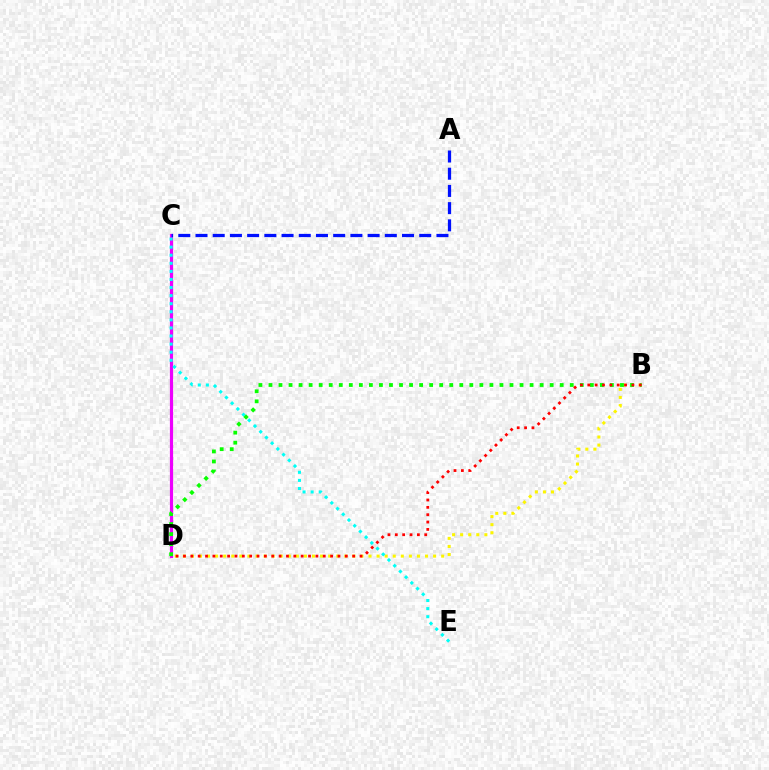{('C', 'D'): [{'color': '#ee00ff', 'line_style': 'solid', 'thickness': 2.29}], ('B', 'D'): [{'color': '#fcf500', 'line_style': 'dotted', 'thickness': 2.19}, {'color': '#08ff00', 'line_style': 'dotted', 'thickness': 2.73}, {'color': '#ff0000', 'line_style': 'dotted', 'thickness': 2.0}], ('C', 'E'): [{'color': '#00fff6', 'line_style': 'dotted', 'thickness': 2.2}], ('A', 'C'): [{'color': '#0010ff', 'line_style': 'dashed', 'thickness': 2.34}]}